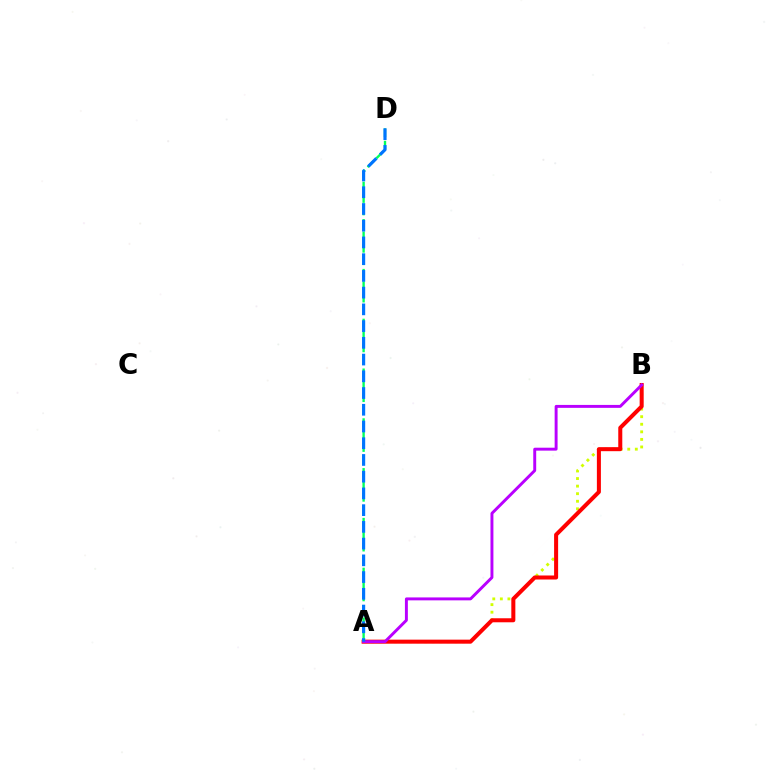{('A', 'B'): [{'color': '#d1ff00', 'line_style': 'dotted', 'thickness': 2.06}, {'color': '#ff0000', 'line_style': 'solid', 'thickness': 2.9}, {'color': '#b900ff', 'line_style': 'solid', 'thickness': 2.11}], ('A', 'D'): [{'color': '#00ff5c', 'line_style': 'dashed', 'thickness': 1.69}, {'color': '#0074ff', 'line_style': 'dashed', 'thickness': 2.27}]}